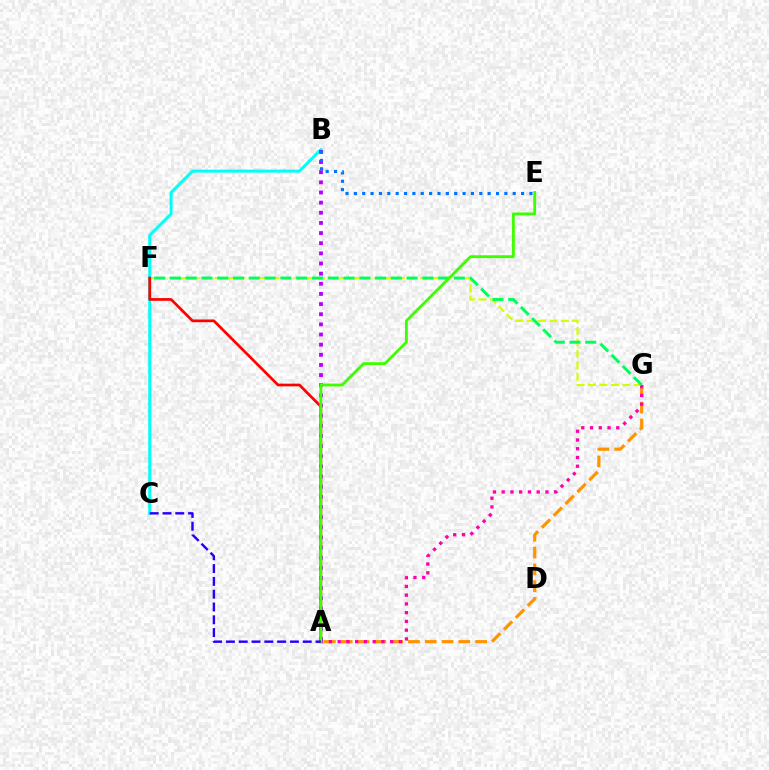{('F', 'G'): [{'color': '#d1ff00', 'line_style': 'dashed', 'thickness': 1.55}, {'color': '#00ff5c', 'line_style': 'dashed', 'thickness': 2.14}], ('B', 'C'): [{'color': '#00fff6', 'line_style': 'solid', 'thickness': 2.16}], ('A', 'G'): [{'color': '#ff9400', 'line_style': 'dashed', 'thickness': 2.28}, {'color': '#ff00ac', 'line_style': 'dotted', 'thickness': 2.38}], ('A', 'F'): [{'color': '#ff0000', 'line_style': 'solid', 'thickness': 1.96}], ('A', 'B'): [{'color': '#b900ff', 'line_style': 'dotted', 'thickness': 2.76}], ('B', 'E'): [{'color': '#0074ff', 'line_style': 'dotted', 'thickness': 2.27}], ('A', 'E'): [{'color': '#3dff00', 'line_style': 'solid', 'thickness': 2.05}], ('A', 'C'): [{'color': '#2500ff', 'line_style': 'dashed', 'thickness': 1.74}]}